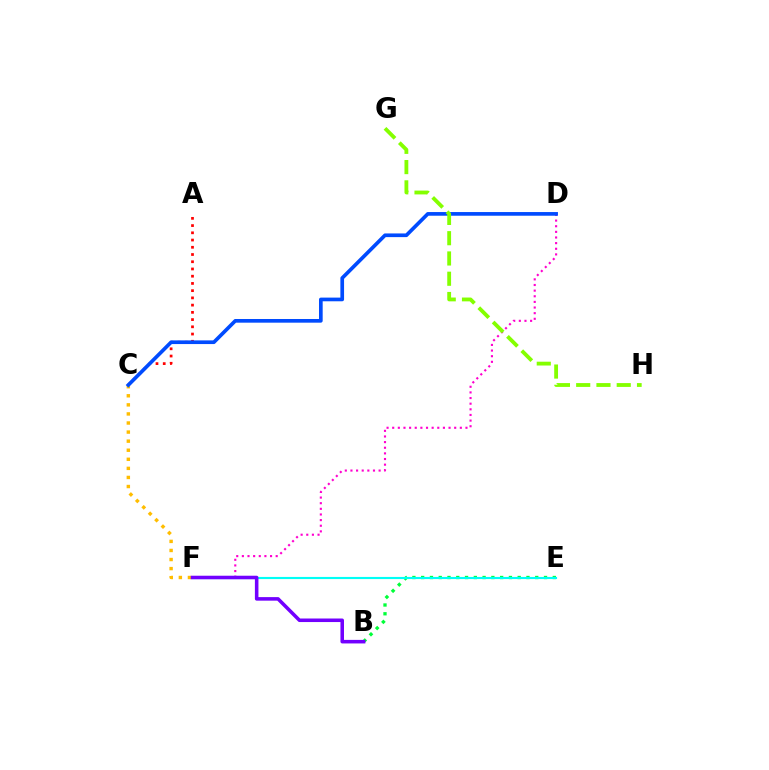{('B', 'E'): [{'color': '#00ff39', 'line_style': 'dotted', 'thickness': 2.38}], ('D', 'F'): [{'color': '#ff00cf', 'line_style': 'dotted', 'thickness': 1.53}], ('C', 'F'): [{'color': '#ffbd00', 'line_style': 'dotted', 'thickness': 2.47}], ('A', 'C'): [{'color': '#ff0000', 'line_style': 'dotted', 'thickness': 1.96}], ('E', 'F'): [{'color': '#00fff6', 'line_style': 'solid', 'thickness': 1.54}], ('C', 'D'): [{'color': '#004bff', 'line_style': 'solid', 'thickness': 2.65}], ('G', 'H'): [{'color': '#84ff00', 'line_style': 'dashed', 'thickness': 2.75}], ('B', 'F'): [{'color': '#7200ff', 'line_style': 'solid', 'thickness': 2.56}]}